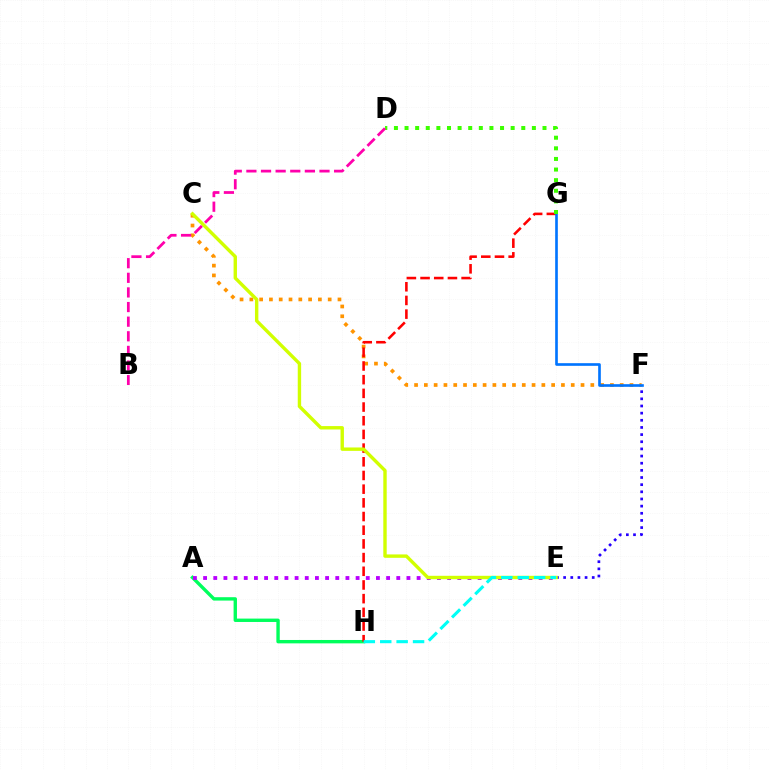{('C', 'F'): [{'color': '#ff9400', 'line_style': 'dotted', 'thickness': 2.66}], ('A', 'H'): [{'color': '#00ff5c', 'line_style': 'solid', 'thickness': 2.43}], ('G', 'H'): [{'color': '#ff0000', 'line_style': 'dashed', 'thickness': 1.86}], ('A', 'E'): [{'color': '#b900ff', 'line_style': 'dotted', 'thickness': 2.76}], ('E', 'F'): [{'color': '#2500ff', 'line_style': 'dotted', 'thickness': 1.94}], ('F', 'G'): [{'color': '#0074ff', 'line_style': 'solid', 'thickness': 1.91}], ('C', 'E'): [{'color': '#d1ff00', 'line_style': 'solid', 'thickness': 2.45}], ('D', 'G'): [{'color': '#3dff00', 'line_style': 'dotted', 'thickness': 2.88}], ('E', 'H'): [{'color': '#00fff6', 'line_style': 'dashed', 'thickness': 2.23}], ('B', 'D'): [{'color': '#ff00ac', 'line_style': 'dashed', 'thickness': 1.99}]}